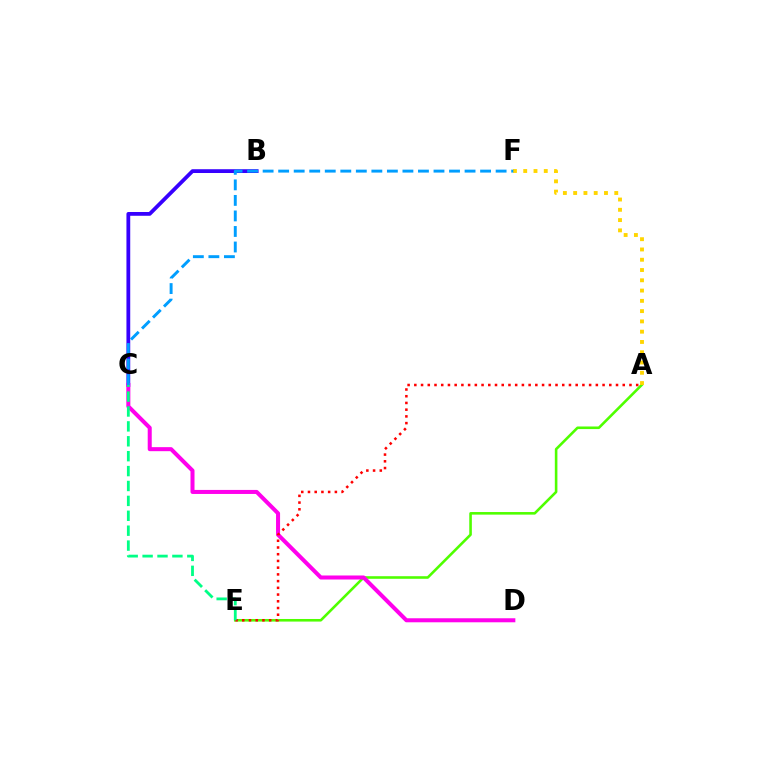{('A', 'E'): [{'color': '#4fff00', 'line_style': 'solid', 'thickness': 1.87}, {'color': '#ff0000', 'line_style': 'dotted', 'thickness': 1.83}], ('B', 'C'): [{'color': '#3700ff', 'line_style': 'solid', 'thickness': 2.73}], ('C', 'D'): [{'color': '#ff00ed', 'line_style': 'solid', 'thickness': 2.9}], ('A', 'F'): [{'color': '#ffd500', 'line_style': 'dotted', 'thickness': 2.79}], ('C', 'E'): [{'color': '#00ff86', 'line_style': 'dashed', 'thickness': 2.02}], ('C', 'F'): [{'color': '#009eff', 'line_style': 'dashed', 'thickness': 2.11}]}